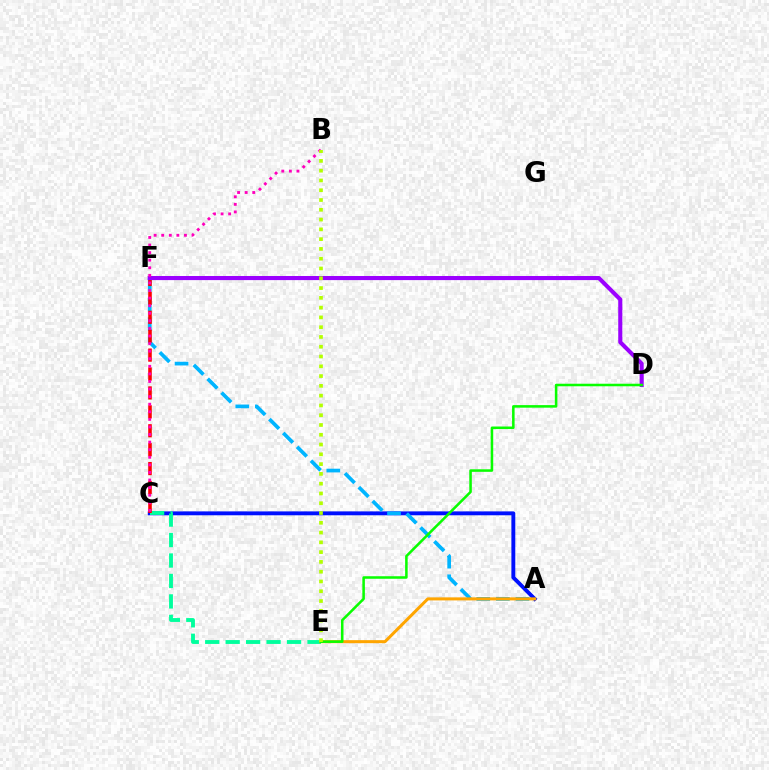{('A', 'C'): [{'color': '#0010ff', 'line_style': 'solid', 'thickness': 2.8}], ('C', 'E'): [{'color': '#00ff9d', 'line_style': 'dashed', 'thickness': 2.78}], ('A', 'F'): [{'color': '#00b5ff', 'line_style': 'dashed', 'thickness': 2.66}], ('C', 'F'): [{'color': '#ff0000', 'line_style': 'dashed', 'thickness': 2.57}], ('D', 'F'): [{'color': '#9b00ff', 'line_style': 'solid', 'thickness': 2.94}], ('A', 'E'): [{'color': '#ffa500', 'line_style': 'solid', 'thickness': 2.18}], ('B', 'C'): [{'color': '#ff00bd', 'line_style': 'dotted', 'thickness': 2.06}], ('D', 'E'): [{'color': '#08ff00', 'line_style': 'solid', 'thickness': 1.83}], ('B', 'E'): [{'color': '#b3ff00', 'line_style': 'dotted', 'thickness': 2.66}]}